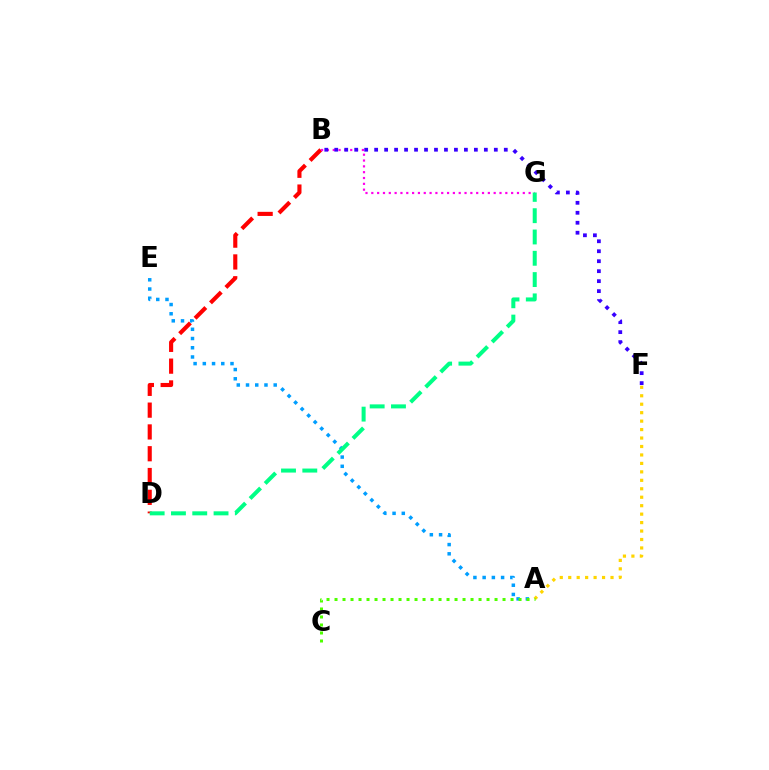{('B', 'D'): [{'color': '#ff0000', 'line_style': 'dashed', 'thickness': 2.96}], ('B', 'G'): [{'color': '#ff00ed', 'line_style': 'dotted', 'thickness': 1.58}], ('B', 'F'): [{'color': '#3700ff', 'line_style': 'dotted', 'thickness': 2.71}], ('A', 'E'): [{'color': '#009eff', 'line_style': 'dotted', 'thickness': 2.51}], ('A', 'F'): [{'color': '#ffd500', 'line_style': 'dotted', 'thickness': 2.3}], ('D', 'G'): [{'color': '#00ff86', 'line_style': 'dashed', 'thickness': 2.89}], ('A', 'C'): [{'color': '#4fff00', 'line_style': 'dotted', 'thickness': 2.17}]}